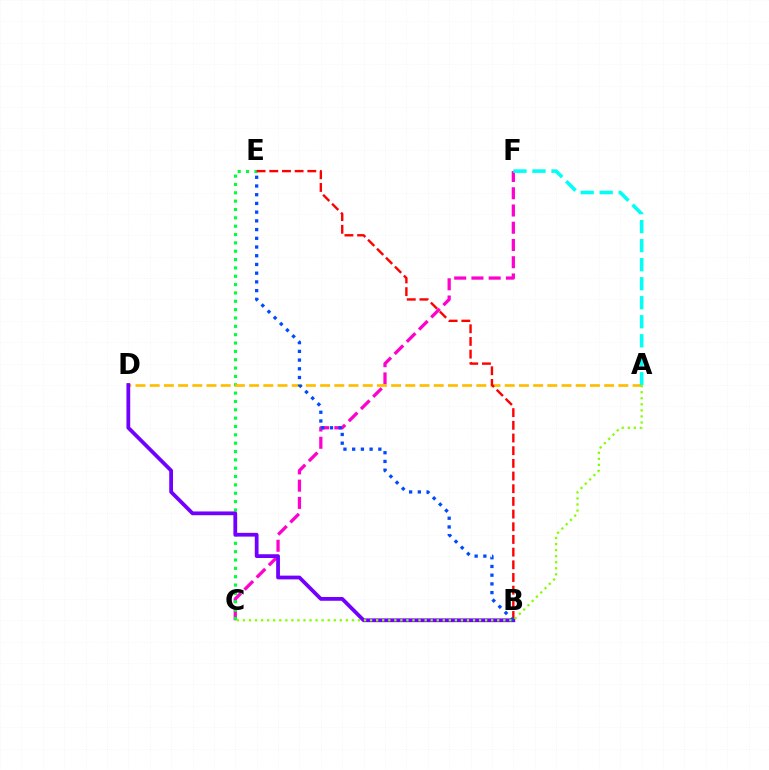{('C', 'F'): [{'color': '#ff00cf', 'line_style': 'dashed', 'thickness': 2.34}], ('C', 'E'): [{'color': '#00ff39', 'line_style': 'dotted', 'thickness': 2.27}], ('A', 'D'): [{'color': '#ffbd00', 'line_style': 'dashed', 'thickness': 1.93}], ('B', 'D'): [{'color': '#7200ff', 'line_style': 'solid', 'thickness': 2.71}], ('B', 'E'): [{'color': '#ff0000', 'line_style': 'dashed', 'thickness': 1.72}, {'color': '#004bff', 'line_style': 'dotted', 'thickness': 2.37}], ('A', 'F'): [{'color': '#00fff6', 'line_style': 'dashed', 'thickness': 2.58}], ('A', 'C'): [{'color': '#84ff00', 'line_style': 'dotted', 'thickness': 1.65}]}